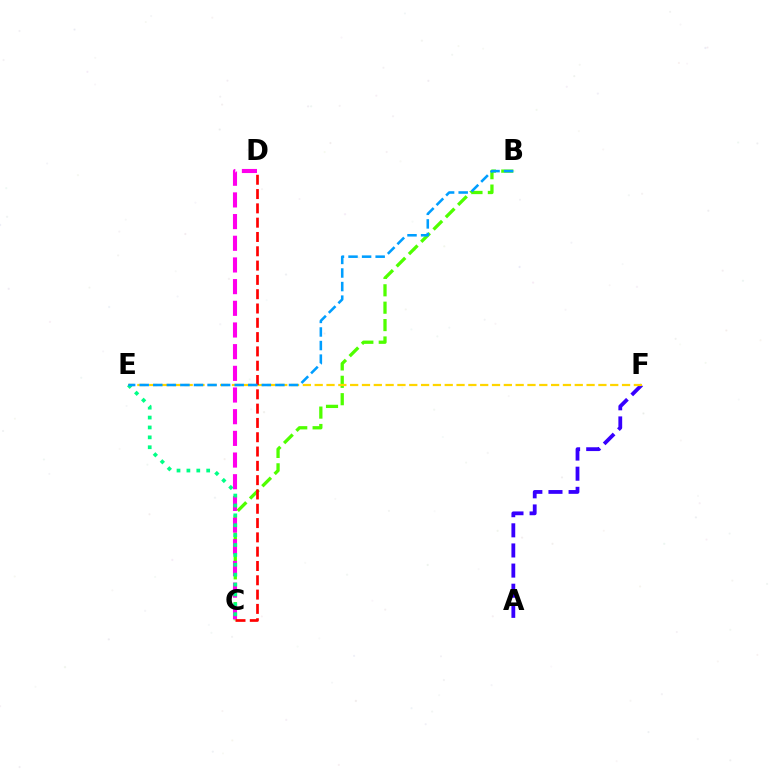{('A', 'F'): [{'color': '#3700ff', 'line_style': 'dashed', 'thickness': 2.73}], ('B', 'C'): [{'color': '#4fff00', 'line_style': 'dashed', 'thickness': 2.36}], ('E', 'F'): [{'color': '#ffd500', 'line_style': 'dashed', 'thickness': 1.61}], ('C', 'D'): [{'color': '#ff00ed', 'line_style': 'dashed', 'thickness': 2.94}, {'color': '#ff0000', 'line_style': 'dashed', 'thickness': 1.94}], ('C', 'E'): [{'color': '#00ff86', 'line_style': 'dotted', 'thickness': 2.69}], ('B', 'E'): [{'color': '#009eff', 'line_style': 'dashed', 'thickness': 1.84}]}